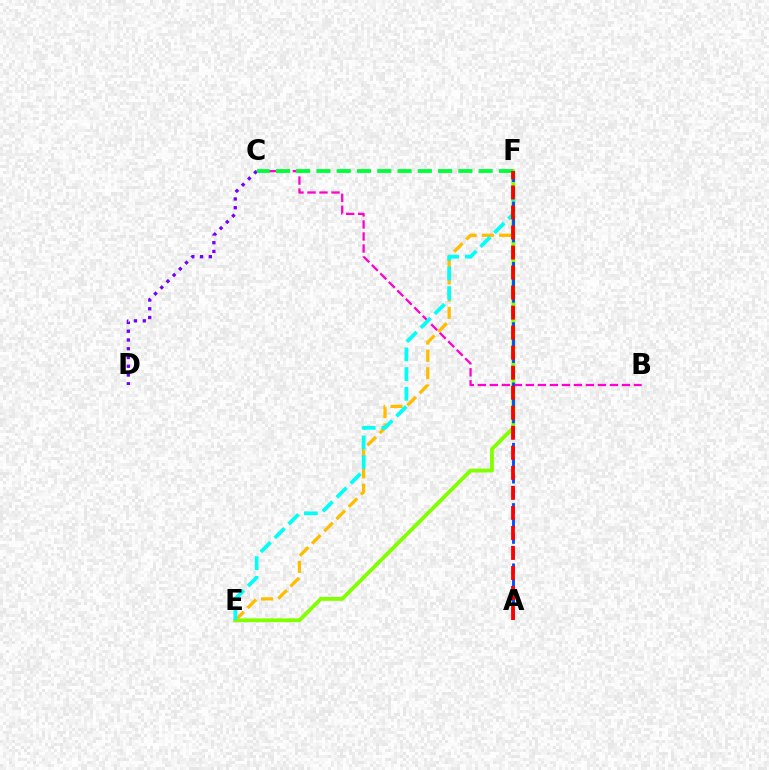{('C', 'D'): [{'color': '#7200ff', 'line_style': 'dotted', 'thickness': 2.38}], ('E', 'F'): [{'color': '#84ff00', 'line_style': 'solid', 'thickness': 2.76}, {'color': '#ffbd00', 'line_style': 'dashed', 'thickness': 2.35}, {'color': '#00fff6', 'line_style': 'dashed', 'thickness': 2.68}], ('B', 'C'): [{'color': '#ff00cf', 'line_style': 'dashed', 'thickness': 1.63}], ('A', 'F'): [{'color': '#004bff', 'line_style': 'dashed', 'thickness': 2.05}, {'color': '#ff0000', 'line_style': 'dashed', 'thickness': 2.72}], ('C', 'F'): [{'color': '#00ff39', 'line_style': 'dashed', 'thickness': 2.75}]}